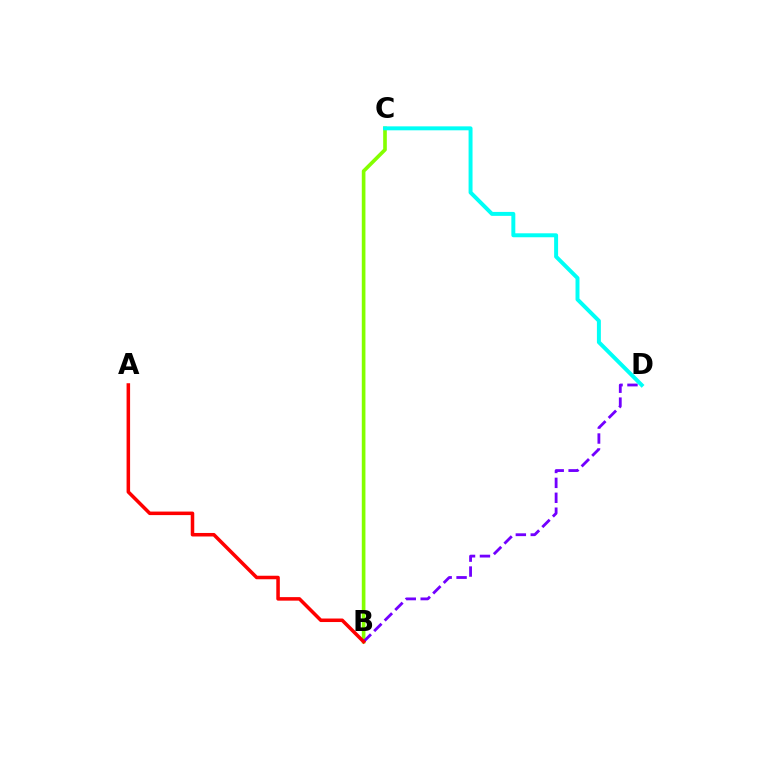{('B', 'C'): [{'color': '#84ff00', 'line_style': 'solid', 'thickness': 2.62}], ('B', 'D'): [{'color': '#7200ff', 'line_style': 'dashed', 'thickness': 2.03}], ('C', 'D'): [{'color': '#00fff6', 'line_style': 'solid', 'thickness': 2.85}], ('A', 'B'): [{'color': '#ff0000', 'line_style': 'solid', 'thickness': 2.54}]}